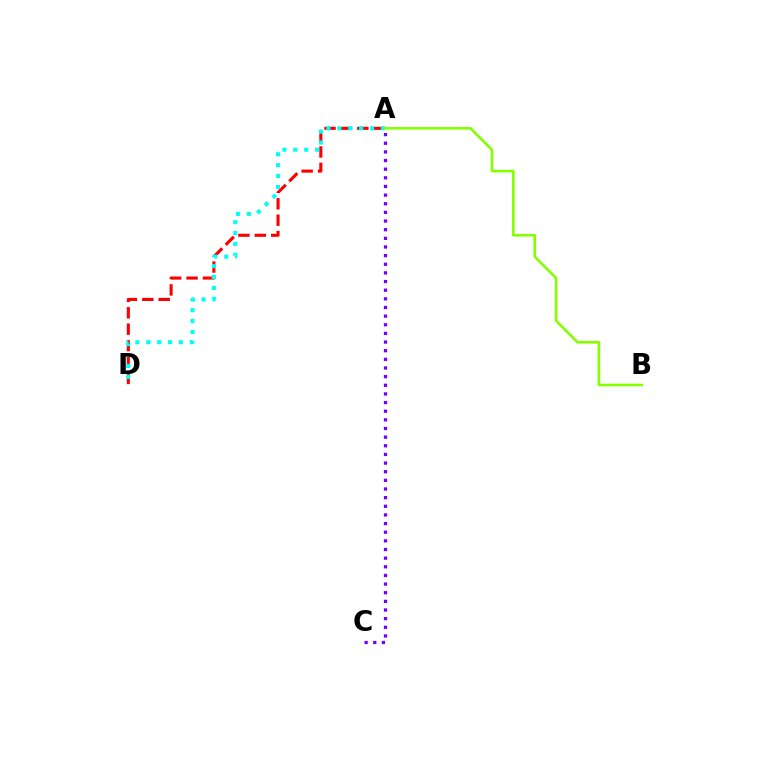{('A', 'D'): [{'color': '#ff0000', 'line_style': 'dashed', 'thickness': 2.23}, {'color': '#00fff6', 'line_style': 'dotted', 'thickness': 2.96}], ('A', 'C'): [{'color': '#7200ff', 'line_style': 'dotted', 'thickness': 2.35}], ('A', 'B'): [{'color': '#84ff00', 'line_style': 'solid', 'thickness': 1.87}]}